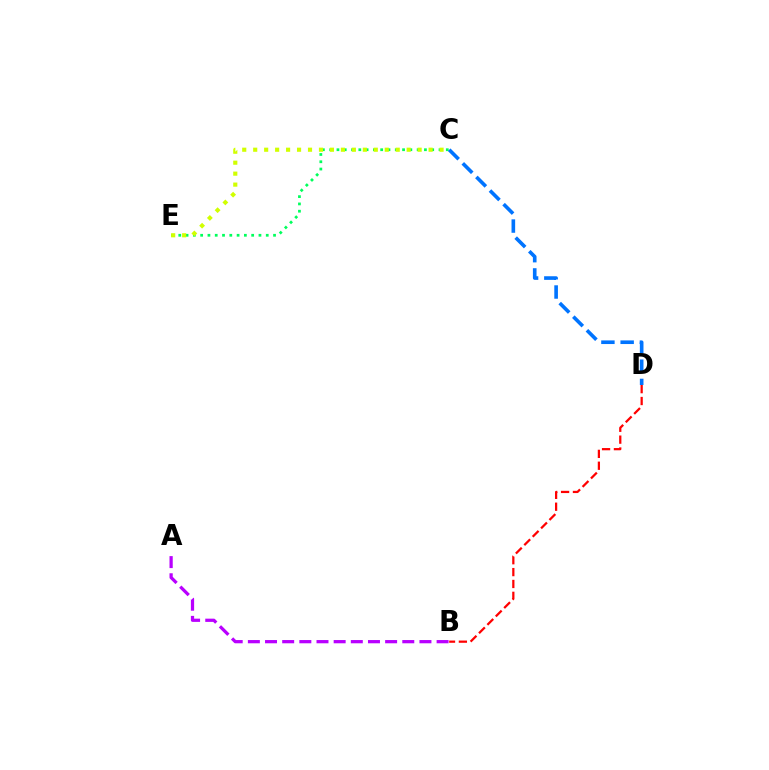{('C', 'E'): [{'color': '#00ff5c', 'line_style': 'dotted', 'thickness': 1.98}, {'color': '#d1ff00', 'line_style': 'dotted', 'thickness': 2.98}], ('C', 'D'): [{'color': '#0074ff', 'line_style': 'dashed', 'thickness': 2.61}], ('A', 'B'): [{'color': '#b900ff', 'line_style': 'dashed', 'thickness': 2.33}], ('B', 'D'): [{'color': '#ff0000', 'line_style': 'dashed', 'thickness': 1.61}]}